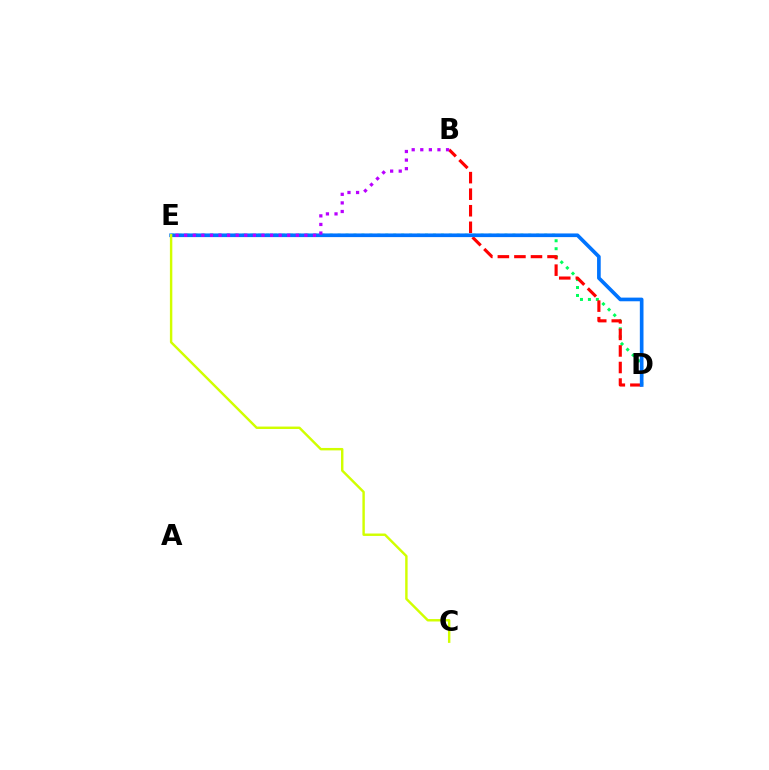{('D', 'E'): [{'color': '#00ff5c', 'line_style': 'dotted', 'thickness': 2.16}, {'color': '#0074ff', 'line_style': 'solid', 'thickness': 2.64}], ('B', 'D'): [{'color': '#ff0000', 'line_style': 'dashed', 'thickness': 2.25}], ('B', 'E'): [{'color': '#b900ff', 'line_style': 'dotted', 'thickness': 2.33}], ('C', 'E'): [{'color': '#d1ff00', 'line_style': 'solid', 'thickness': 1.75}]}